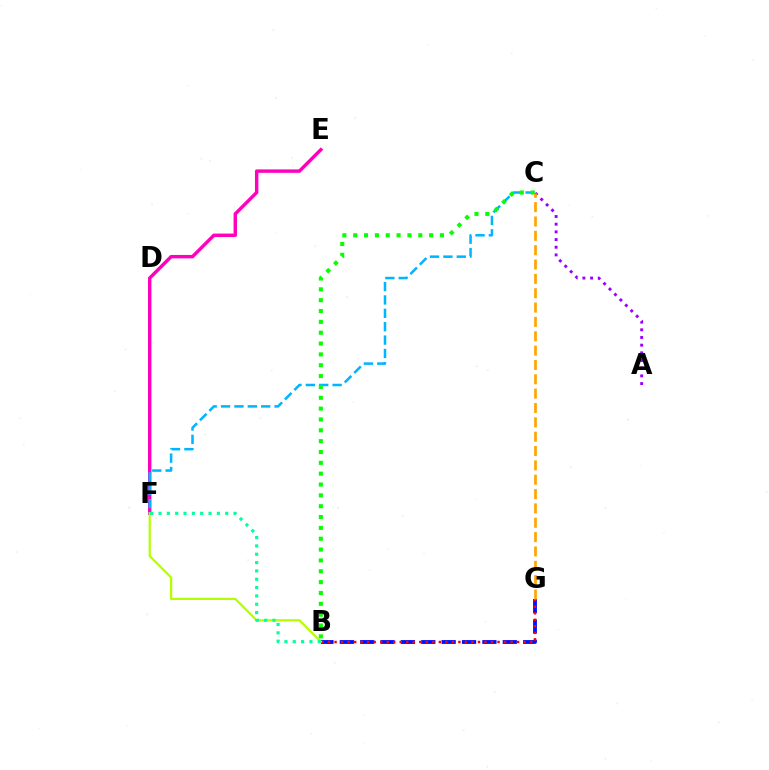{('B', 'G'): [{'color': '#0010ff', 'line_style': 'dashed', 'thickness': 2.77}, {'color': '#ff0000', 'line_style': 'dotted', 'thickness': 1.77}], ('A', 'C'): [{'color': '#9b00ff', 'line_style': 'dotted', 'thickness': 2.09}], ('E', 'F'): [{'color': '#ff00bd', 'line_style': 'solid', 'thickness': 2.47}], ('C', 'F'): [{'color': '#00b5ff', 'line_style': 'dashed', 'thickness': 1.82}], ('B', 'F'): [{'color': '#b3ff00', 'line_style': 'solid', 'thickness': 1.59}, {'color': '#00ff9d', 'line_style': 'dotted', 'thickness': 2.26}], ('B', 'C'): [{'color': '#08ff00', 'line_style': 'dotted', 'thickness': 2.95}], ('C', 'G'): [{'color': '#ffa500', 'line_style': 'dashed', 'thickness': 1.95}]}